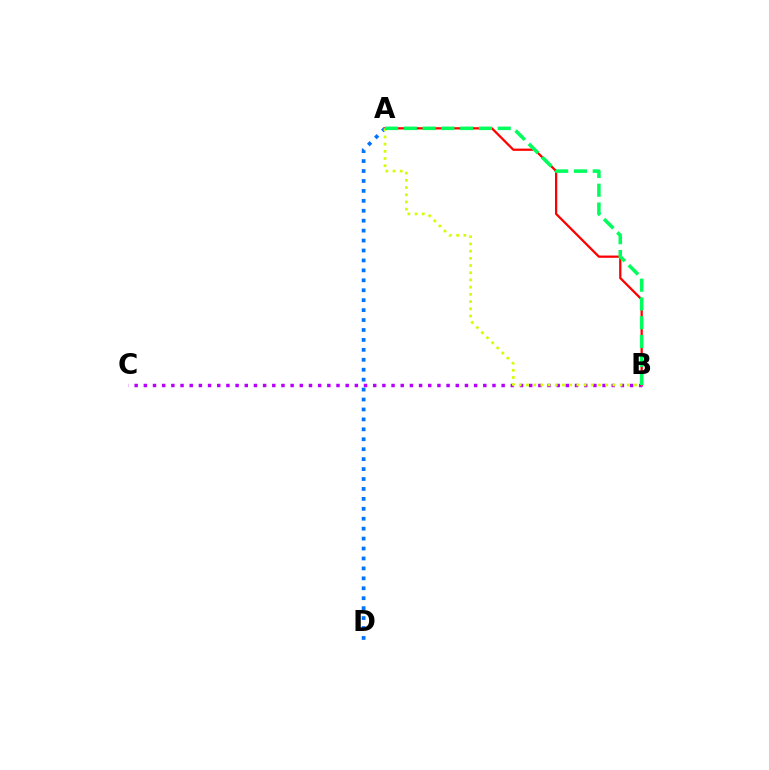{('B', 'C'): [{'color': '#b900ff', 'line_style': 'dotted', 'thickness': 2.49}], ('A', 'B'): [{'color': '#ff0000', 'line_style': 'solid', 'thickness': 1.62}, {'color': '#d1ff00', 'line_style': 'dotted', 'thickness': 1.96}, {'color': '#00ff5c', 'line_style': 'dashed', 'thickness': 2.55}], ('A', 'D'): [{'color': '#0074ff', 'line_style': 'dotted', 'thickness': 2.7}]}